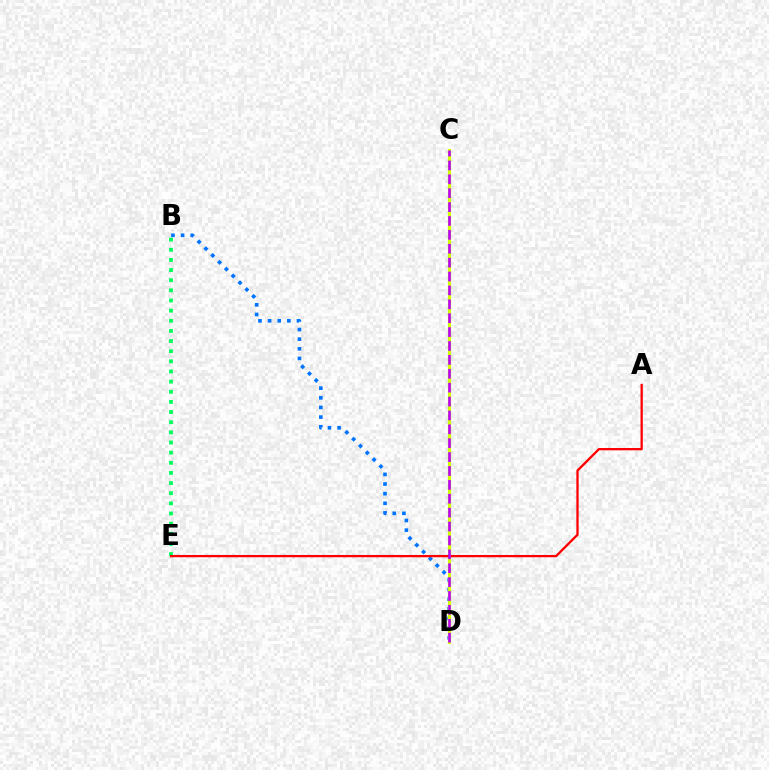{('B', 'E'): [{'color': '#00ff5c', 'line_style': 'dotted', 'thickness': 2.76}], ('B', 'D'): [{'color': '#0074ff', 'line_style': 'dotted', 'thickness': 2.62}], ('C', 'D'): [{'color': '#d1ff00', 'line_style': 'solid', 'thickness': 2.28}, {'color': '#b900ff', 'line_style': 'dashed', 'thickness': 1.89}], ('A', 'E'): [{'color': '#ff0000', 'line_style': 'solid', 'thickness': 1.66}]}